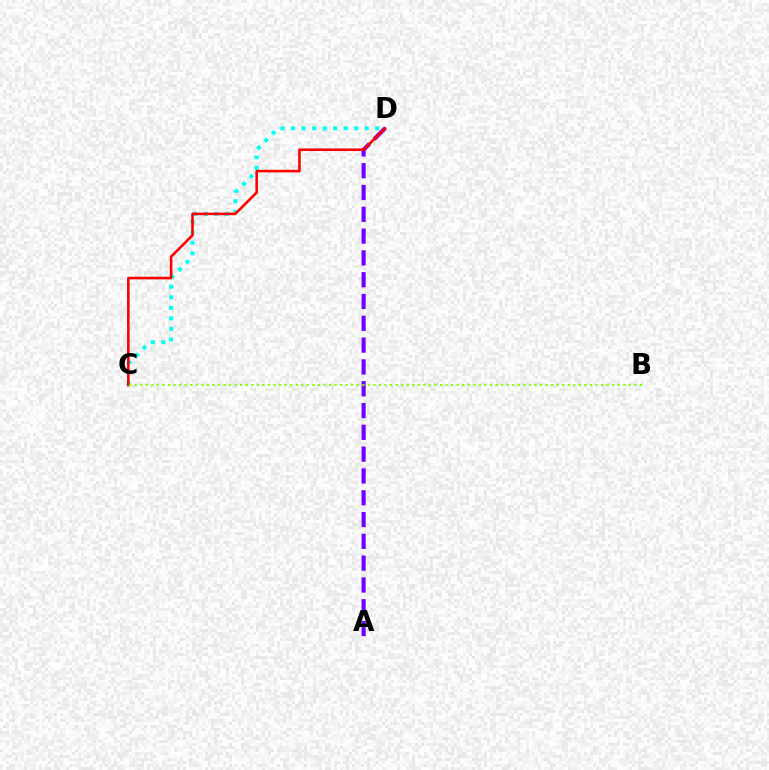{('C', 'D'): [{'color': '#00fff6', 'line_style': 'dotted', 'thickness': 2.87}, {'color': '#ff0000', 'line_style': 'solid', 'thickness': 1.87}], ('A', 'D'): [{'color': '#7200ff', 'line_style': 'dashed', 'thickness': 2.96}], ('B', 'C'): [{'color': '#84ff00', 'line_style': 'dotted', 'thickness': 1.51}]}